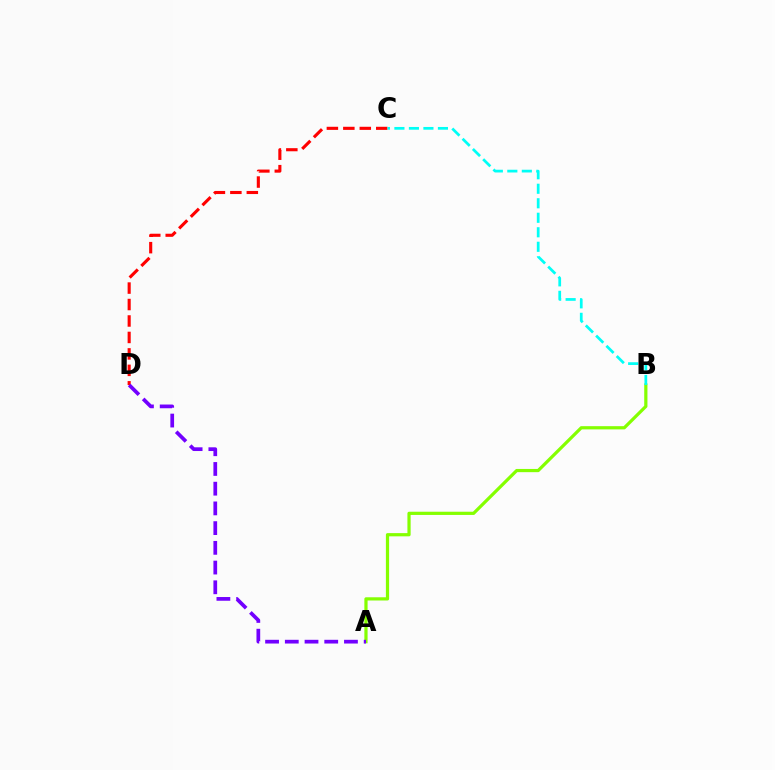{('C', 'D'): [{'color': '#ff0000', 'line_style': 'dashed', 'thickness': 2.24}], ('A', 'B'): [{'color': '#84ff00', 'line_style': 'solid', 'thickness': 2.32}], ('B', 'C'): [{'color': '#00fff6', 'line_style': 'dashed', 'thickness': 1.97}], ('A', 'D'): [{'color': '#7200ff', 'line_style': 'dashed', 'thickness': 2.68}]}